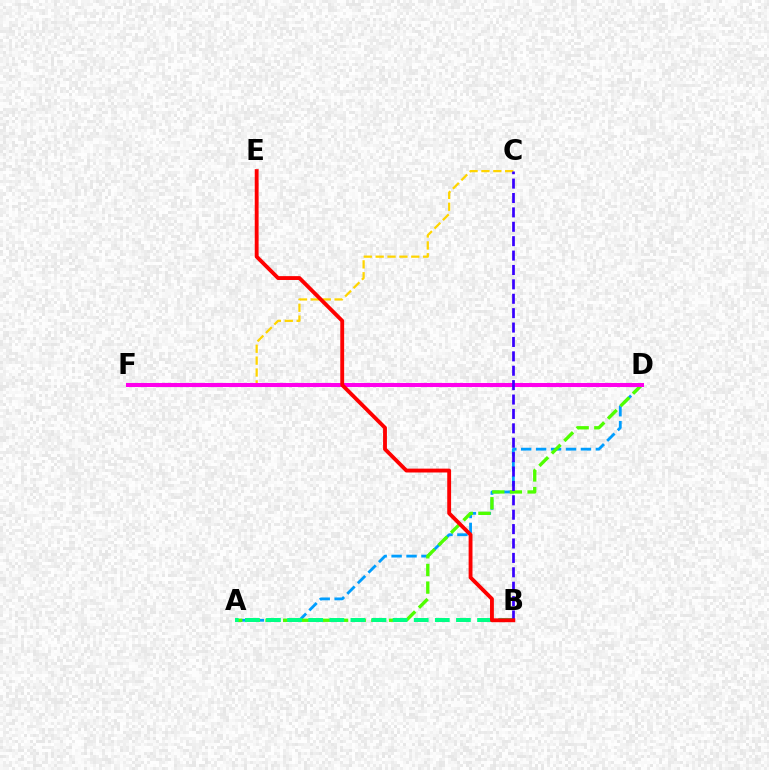{('A', 'D'): [{'color': '#009eff', 'line_style': 'dashed', 'thickness': 2.03}, {'color': '#4fff00', 'line_style': 'dashed', 'thickness': 2.4}], ('C', 'F'): [{'color': '#ffd500', 'line_style': 'dashed', 'thickness': 1.61}], ('D', 'F'): [{'color': '#ff00ed', 'line_style': 'solid', 'thickness': 2.91}], ('A', 'B'): [{'color': '#00ff86', 'line_style': 'dashed', 'thickness': 2.87}], ('B', 'C'): [{'color': '#3700ff', 'line_style': 'dashed', 'thickness': 1.96}], ('B', 'E'): [{'color': '#ff0000', 'line_style': 'solid', 'thickness': 2.78}]}